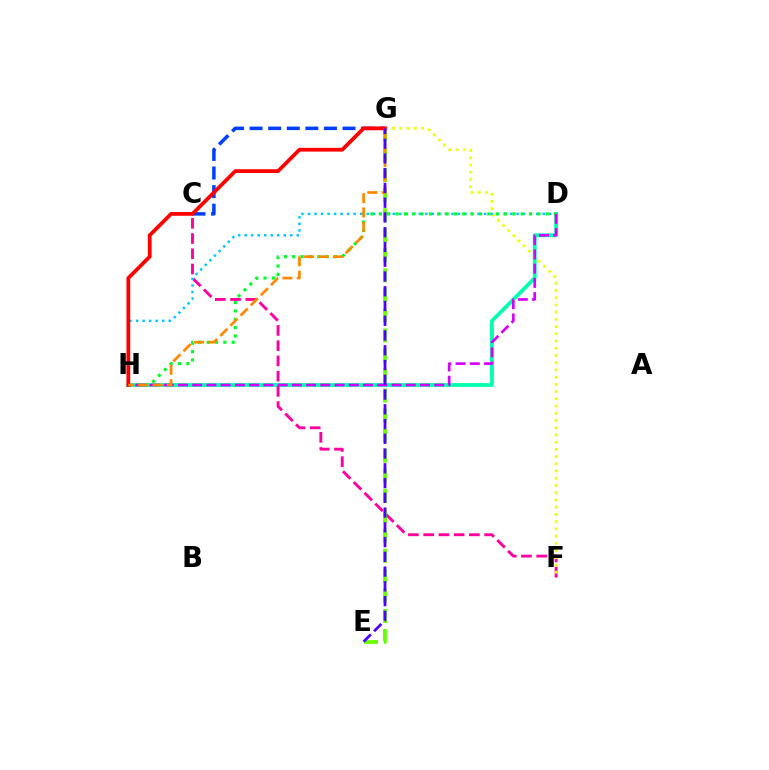{('D', 'H'): [{'color': '#00ffaf', 'line_style': 'solid', 'thickness': 2.74}, {'color': '#00c7ff', 'line_style': 'dotted', 'thickness': 1.77}, {'color': '#00ff27', 'line_style': 'dotted', 'thickness': 2.27}, {'color': '#d600ff', 'line_style': 'dashed', 'thickness': 1.93}], ('C', 'F'): [{'color': '#ff00a0', 'line_style': 'dashed', 'thickness': 2.07}], ('F', 'G'): [{'color': '#eeff00', 'line_style': 'dotted', 'thickness': 1.96}], ('C', 'G'): [{'color': '#003fff', 'line_style': 'dashed', 'thickness': 2.53}], ('E', 'G'): [{'color': '#66ff00', 'line_style': 'dashed', 'thickness': 2.72}, {'color': '#4f00ff', 'line_style': 'dashed', 'thickness': 2.0}], ('G', 'H'): [{'color': '#ff0000', 'line_style': 'solid', 'thickness': 2.72}, {'color': '#ff8800', 'line_style': 'dashed', 'thickness': 1.95}]}